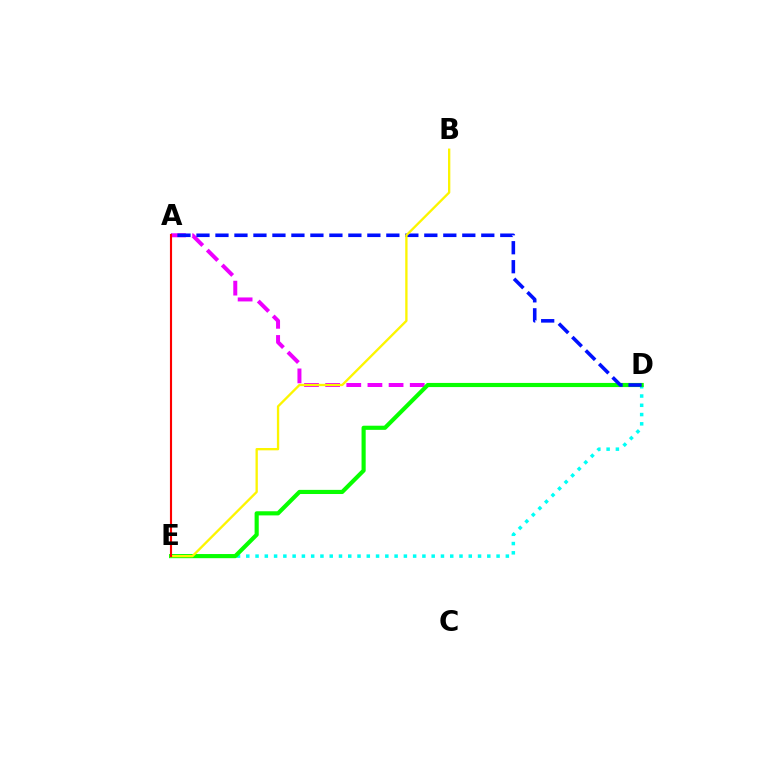{('A', 'D'): [{'color': '#ee00ff', 'line_style': 'dashed', 'thickness': 2.87}, {'color': '#0010ff', 'line_style': 'dashed', 'thickness': 2.58}], ('D', 'E'): [{'color': '#00fff6', 'line_style': 'dotted', 'thickness': 2.52}, {'color': '#08ff00', 'line_style': 'solid', 'thickness': 2.98}], ('B', 'E'): [{'color': '#fcf500', 'line_style': 'solid', 'thickness': 1.67}], ('A', 'E'): [{'color': '#ff0000', 'line_style': 'solid', 'thickness': 1.54}]}